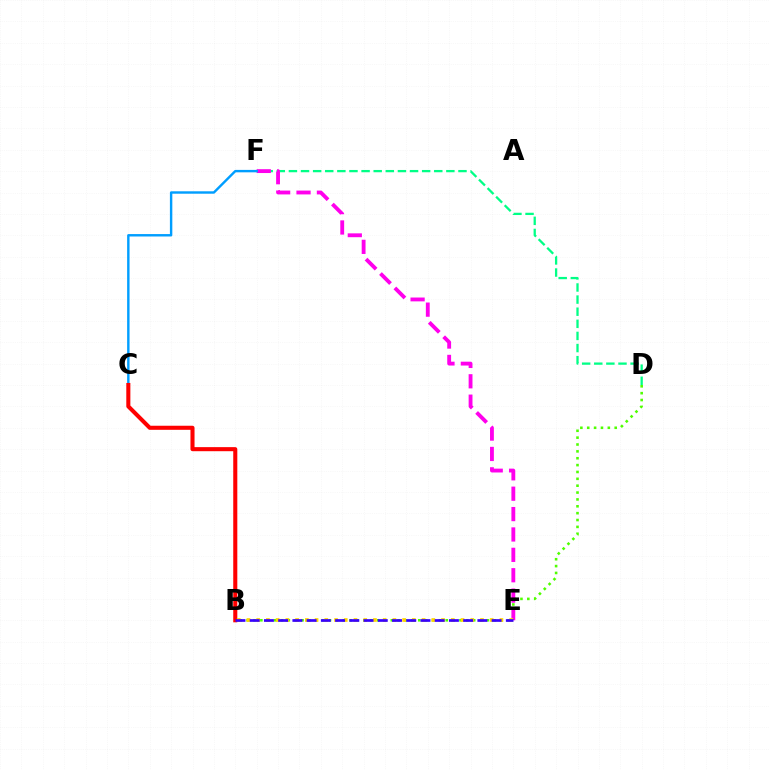{('D', 'F'): [{'color': '#00ff86', 'line_style': 'dashed', 'thickness': 1.65}], ('B', 'D'): [{'color': '#4fff00', 'line_style': 'dotted', 'thickness': 1.87}], ('E', 'F'): [{'color': '#ff00ed', 'line_style': 'dashed', 'thickness': 2.77}], ('C', 'F'): [{'color': '#009eff', 'line_style': 'solid', 'thickness': 1.74}], ('B', 'C'): [{'color': '#ff0000', 'line_style': 'solid', 'thickness': 2.93}], ('B', 'E'): [{'color': '#ffd500', 'line_style': 'dotted', 'thickness': 2.64}, {'color': '#3700ff', 'line_style': 'dashed', 'thickness': 1.93}]}